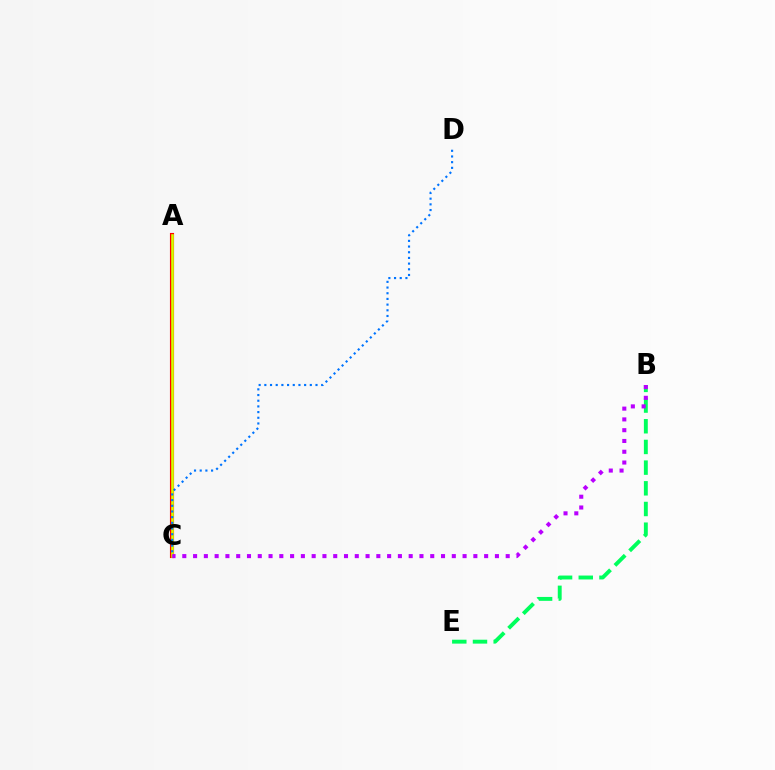{('A', 'C'): [{'color': '#ff0000', 'line_style': 'solid', 'thickness': 2.96}, {'color': '#d1ff00', 'line_style': 'solid', 'thickness': 1.89}], ('B', 'E'): [{'color': '#00ff5c', 'line_style': 'dashed', 'thickness': 2.81}], ('C', 'D'): [{'color': '#0074ff', 'line_style': 'dotted', 'thickness': 1.54}], ('B', 'C'): [{'color': '#b900ff', 'line_style': 'dotted', 'thickness': 2.93}]}